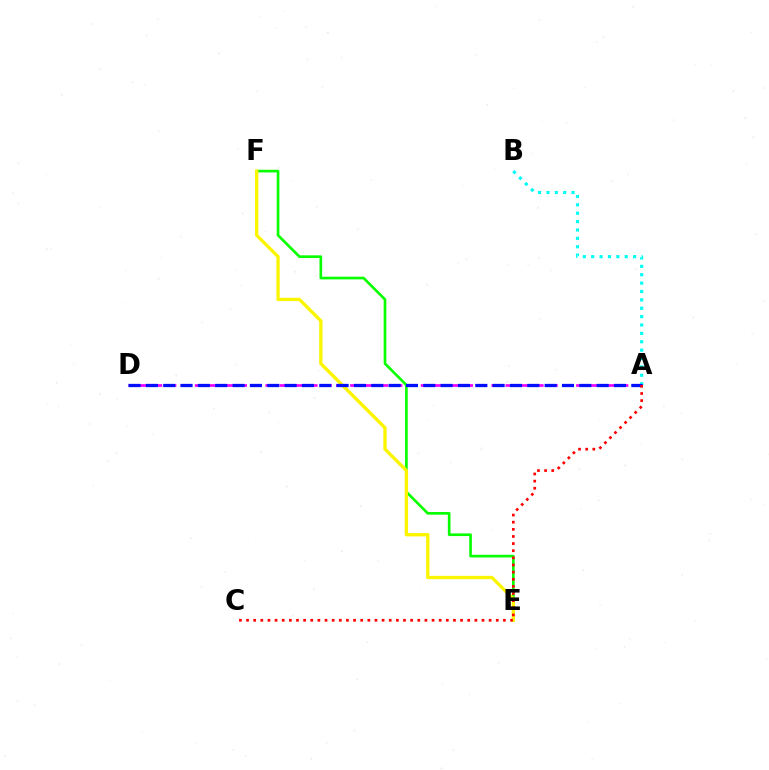{('A', 'B'): [{'color': '#00fff6', 'line_style': 'dotted', 'thickness': 2.28}], ('E', 'F'): [{'color': '#08ff00', 'line_style': 'solid', 'thickness': 1.92}, {'color': '#fcf500', 'line_style': 'solid', 'thickness': 2.39}], ('A', 'D'): [{'color': '#ee00ff', 'line_style': 'dashed', 'thickness': 1.92}, {'color': '#0010ff', 'line_style': 'dashed', 'thickness': 2.36}], ('A', 'C'): [{'color': '#ff0000', 'line_style': 'dotted', 'thickness': 1.94}]}